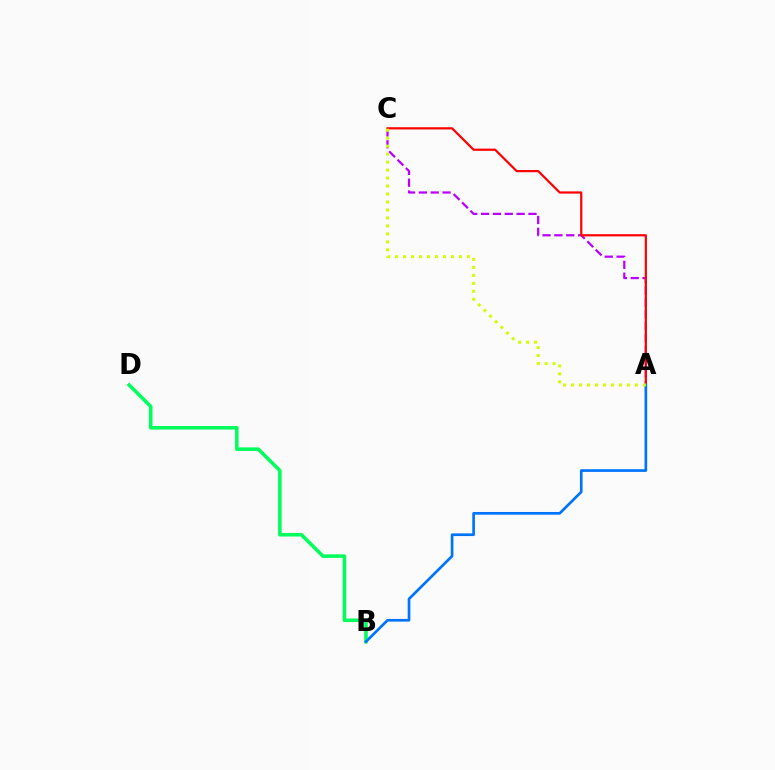{('A', 'C'): [{'color': '#b900ff', 'line_style': 'dashed', 'thickness': 1.61}, {'color': '#ff0000', 'line_style': 'solid', 'thickness': 1.59}, {'color': '#d1ff00', 'line_style': 'dotted', 'thickness': 2.17}], ('B', 'D'): [{'color': '#00ff5c', 'line_style': 'solid', 'thickness': 2.56}], ('A', 'B'): [{'color': '#0074ff', 'line_style': 'solid', 'thickness': 1.93}]}